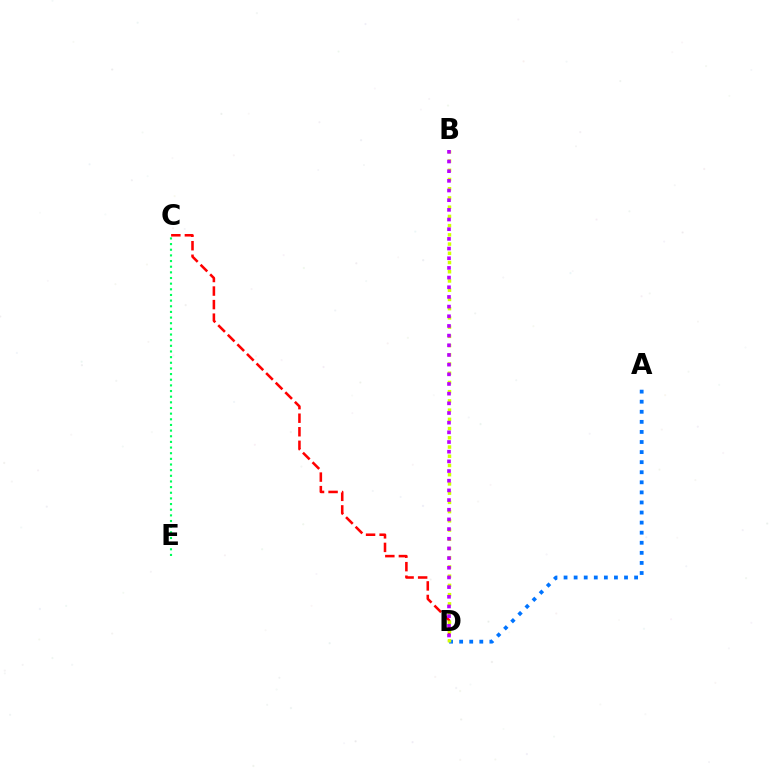{('A', 'D'): [{'color': '#0074ff', 'line_style': 'dotted', 'thickness': 2.74}], ('C', 'E'): [{'color': '#00ff5c', 'line_style': 'dotted', 'thickness': 1.54}], ('C', 'D'): [{'color': '#ff0000', 'line_style': 'dashed', 'thickness': 1.84}], ('B', 'D'): [{'color': '#d1ff00', 'line_style': 'dotted', 'thickness': 2.51}, {'color': '#b900ff', 'line_style': 'dotted', 'thickness': 2.63}]}